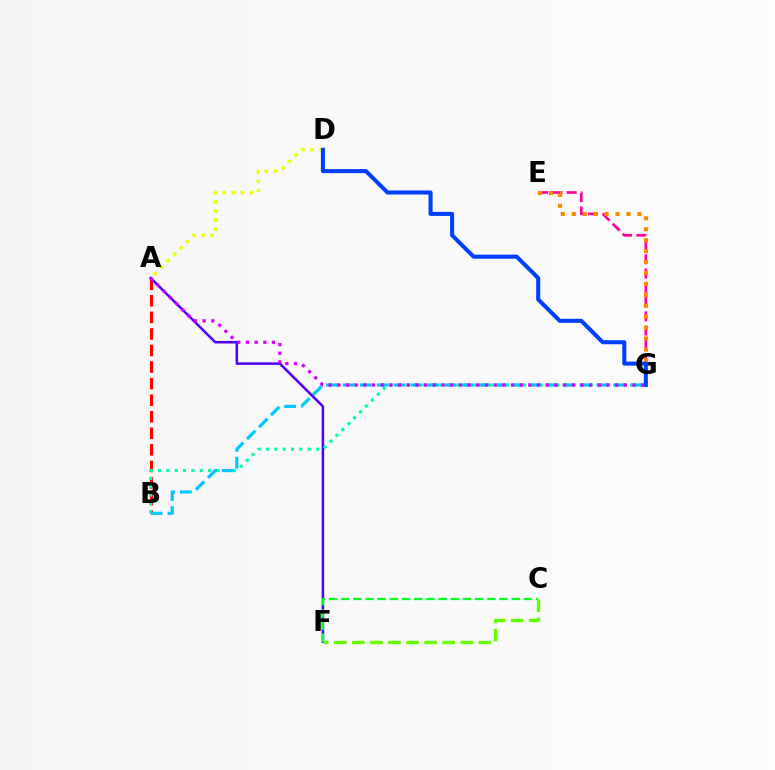{('A', 'B'): [{'color': '#ff0000', 'line_style': 'dashed', 'thickness': 2.25}], ('A', 'F'): [{'color': '#4f00ff', 'line_style': 'solid', 'thickness': 1.82}], ('B', 'G'): [{'color': '#00ffaf', 'line_style': 'dotted', 'thickness': 2.27}, {'color': '#00c7ff', 'line_style': 'dashed', 'thickness': 2.3}], ('E', 'G'): [{'color': '#ff00a0', 'line_style': 'dashed', 'thickness': 1.94}, {'color': '#ff8800', 'line_style': 'dotted', 'thickness': 2.97}], ('A', 'D'): [{'color': '#eeff00', 'line_style': 'dotted', 'thickness': 2.47}], ('C', 'F'): [{'color': '#66ff00', 'line_style': 'dashed', 'thickness': 2.46}, {'color': '#00ff27', 'line_style': 'dashed', 'thickness': 1.65}], ('A', 'G'): [{'color': '#d600ff', 'line_style': 'dotted', 'thickness': 2.36}], ('D', 'G'): [{'color': '#003fff', 'line_style': 'solid', 'thickness': 2.92}]}